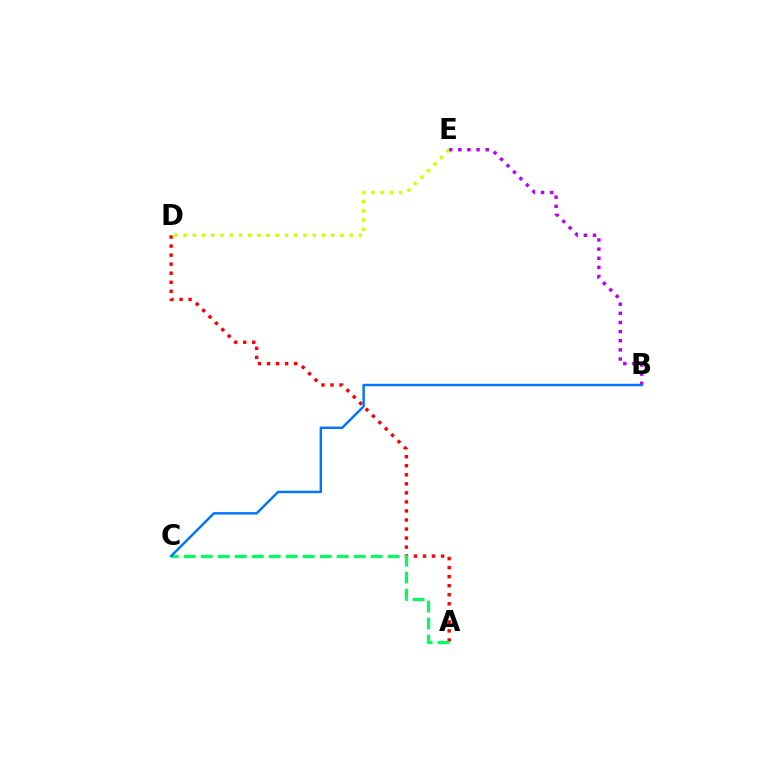{('A', 'D'): [{'color': '#ff0000', 'line_style': 'dotted', 'thickness': 2.46}], ('D', 'E'): [{'color': '#d1ff00', 'line_style': 'dotted', 'thickness': 2.51}], ('B', 'E'): [{'color': '#b900ff', 'line_style': 'dotted', 'thickness': 2.48}], ('A', 'C'): [{'color': '#00ff5c', 'line_style': 'dashed', 'thickness': 2.31}], ('B', 'C'): [{'color': '#0074ff', 'line_style': 'solid', 'thickness': 1.75}]}